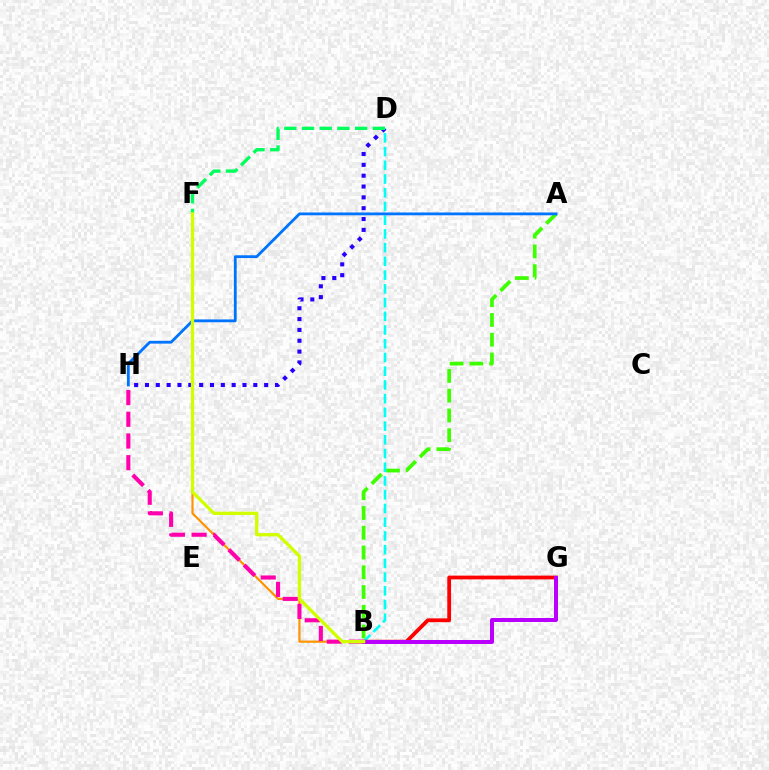{('D', 'H'): [{'color': '#2500ff', 'line_style': 'dotted', 'thickness': 2.94}], ('A', 'B'): [{'color': '#3dff00', 'line_style': 'dashed', 'thickness': 2.68}], ('B', 'D'): [{'color': '#00fff6', 'line_style': 'dashed', 'thickness': 1.86}], ('B', 'F'): [{'color': '#ff9400', 'line_style': 'solid', 'thickness': 1.58}, {'color': '#d1ff00', 'line_style': 'solid', 'thickness': 2.38}], ('B', 'G'): [{'color': '#ff0000', 'line_style': 'solid', 'thickness': 2.72}, {'color': '#b900ff', 'line_style': 'solid', 'thickness': 2.88}], ('A', 'H'): [{'color': '#0074ff', 'line_style': 'solid', 'thickness': 2.02}], ('D', 'F'): [{'color': '#00ff5c', 'line_style': 'dashed', 'thickness': 2.41}], ('B', 'H'): [{'color': '#ff00ac', 'line_style': 'dashed', 'thickness': 2.95}]}